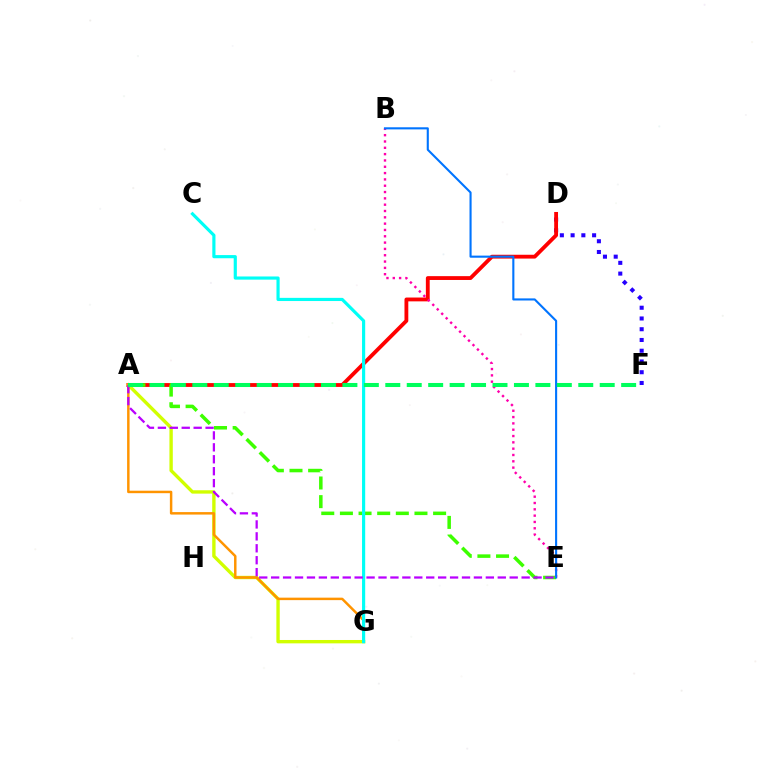{('D', 'F'): [{'color': '#2500ff', 'line_style': 'dotted', 'thickness': 2.92}], ('A', 'D'): [{'color': '#ff0000', 'line_style': 'solid', 'thickness': 2.75}], ('A', 'G'): [{'color': '#d1ff00', 'line_style': 'solid', 'thickness': 2.42}, {'color': '#ff9400', 'line_style': 'solid', 'thickness': 1.78}], ('A', 'E'): [{'color': '#3dff00', 'line_style': 'dashed', 'thickness': 2.53}, {'color': '#b900ff', 'line_style': 'dashed', 'thickness': 1.62}], ('C', 'G'): [{'color': '#00fff6', 'line_style': 'solid', 'thickness': 2.28}], ('B', 'E'): [{'color': '#ff00ac', 'line_style': 'dotted', 'thickness': 1.72}, {'color': '#0074ff', 'line_style': 'solid', 'thickness': 1.52}], ('A', 'F'): [{'color': '#00ff5c', 'line_style': 'dashed', 'thickness': 2.91}]}